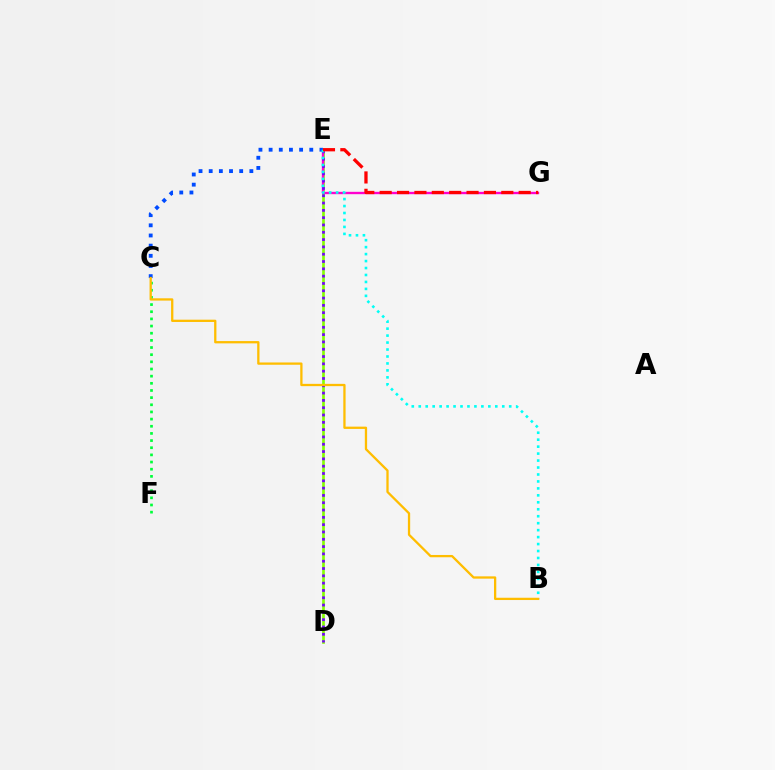{('D', 'E'): [{'color': '#84ff00', 'line_style': 'solid', 'thickness': 1.92}, {'color': '#7200ff', 'line_style': 'dotted', 'thickness': 1.99}], ('C', 'F'): [{'color': '#00ff39', 'line_style': 'dotted', 'thickness': 1.94}], ('E', 'G'): [{'color': '#ff00cf', 'line_style': 'solid', 'thickness': 1.69}, {'color': '#ff0000', 'line_style': 'dashed', 'thickness': 2.36}], ('C', 'E'): [{'color': '#004bff', 'line_style': 'dotted', 'thickness': 2.76}], ('B', 'E'): [{'color': '#00fff6', 'line_style': 'dotted', 'thickness': 1.89}], ('B', 'C'): [{'color': '#ffbd00', 'line_style': 'solid', 'thickness': 1.65}]}